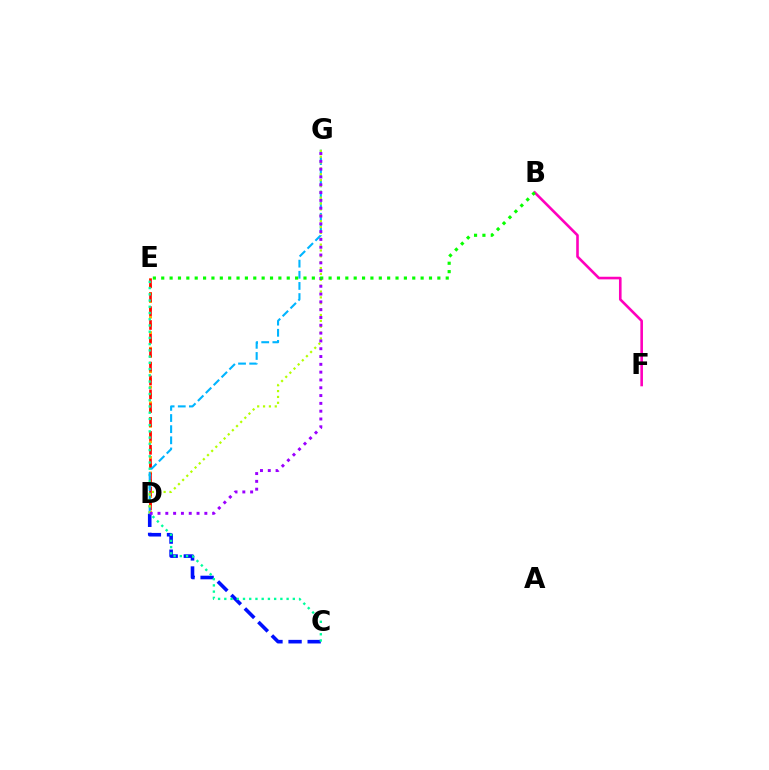{('D', 'E'): [{'color': '#ffa500', 'line_style': 'dotted', 'thickness': 2.12}, {'color': '#ff0000', 'line_style': 'dashed', 'thickness': 1.88}], ('C', 'D'): [{'color': '#0010ff', 'line_style': 'dashed', 'thickness': 2.59}], ('C', 'E'): [{'color': '#00ff9d', 'line_style': 'dotted', 'thickness': 1.69}], ('D', 'G'): [{'color': '#00b5ff', 'line_style': 'dashed', 'thickness': 1.51}, {'color': '#b3ff00', 'line_style': 'dotted', 'thickness': 1.59}, {'color': '#9b00ff', 'line_style': 'dotted', 'thickness': 2.12}], ('B', 'F'): [{'color': '#ff00bd', 'line_style': 'solid', 'thickness': 1.88}], ('B', 'E'): [{'color': '#08ff00', 'line_style': 'dotted', 'thickness': 2.27}]}